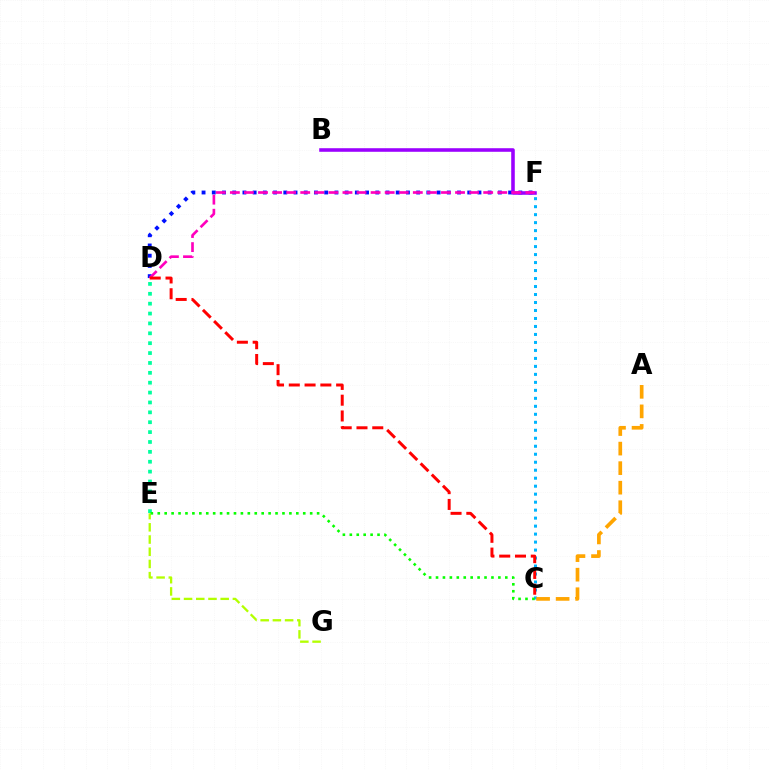{('D', 'E'): [{'color': '#00ff9d', 'line_style': 'dotted', 'thickness': 2.68}], ('E', 'G'): [{'color': '#b3ff00', 'line_style': 'dashed', 'thickness': 1.66}], ('D', 'F'): [{'color': '#0010ff', 'line_style': 'dotted', 'thickness': 2.78}, {'color': '#ff00bd', 'line_style': 'dashed', 'thickness': 1.91}], ('C', 'F'): [{'color': '#00b5ff', 'line_style': 'dotted', 'thickness': 2.17}], ('B', 'F'): [{'color': '#9b00ff', 'line_style': 'solid', 'thickness': 2.57}], ('A', 'C'): [{'color': '#ffa500', 'line_style': 'dashed', 'thickness': 2.65}], ('C', 'D'): [{'color': '#ff0000', 'line_style': 'dashed', 'thickness': 2.14}], ('C', 'E'): [{'color': '#08ff00', 'line_style': 'dotted', 'thickness': 1.88}]}